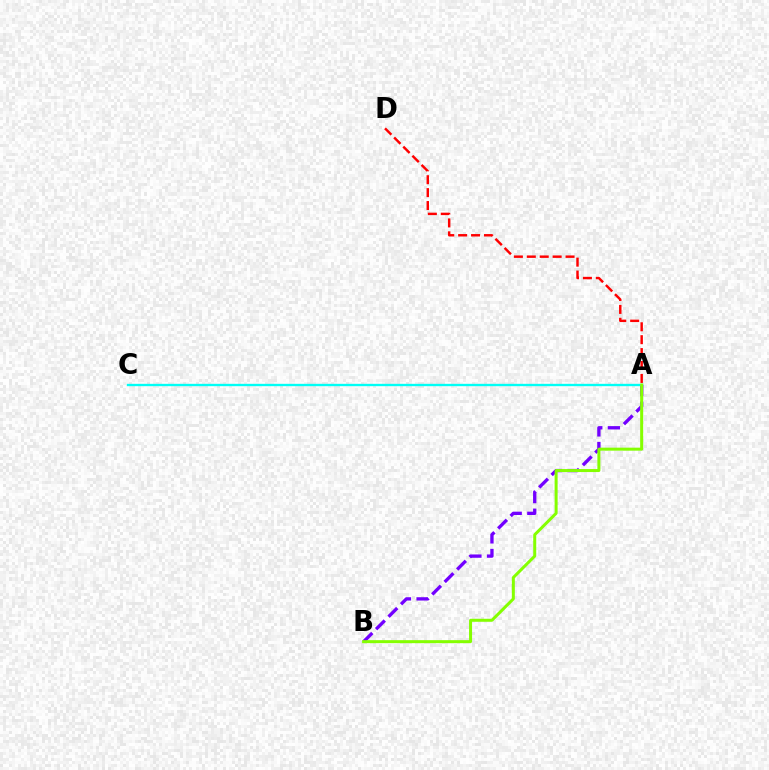{('A', 'B'): [{'color': '#7200ff', 'line_style': 'dashed', 'thickness': 2.4}, {'color': '#84ff00', 'line_style': 'solid', 'thickness': 2.16}], ('A', 'C'): [{'color': '#00fff6', 'line_style': 'solid', 'thickness': 1.69}], ('A', 'D'): [{'color': '#ff0000', 'line_style': 'dashed', 'thickness': 1.75}]}